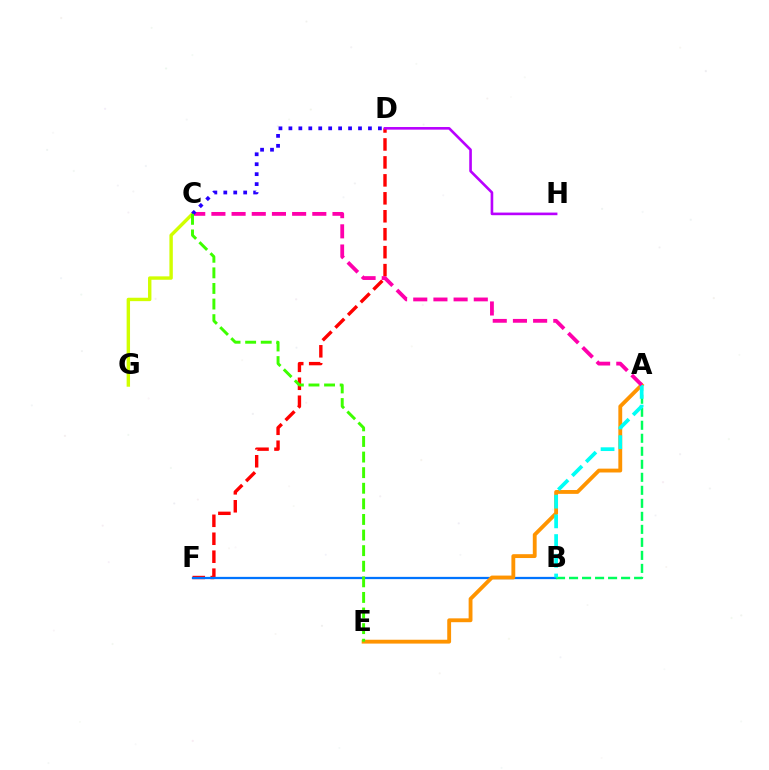{('D', 'F'): [{'color': '#ff0000', 'line_style': 'dashed', 'thickness': 2.44}], ('B', 'F'): [{'color': '#0074ff', 'line_style': 'solid', 'thickness': 1.63}], ('D', 'H'): [{'color': '#b900ff', 'line_style': 'solid', 'thickness': 1.89}], ('A', 'B'): [{'color': '#00ff5c', 'line_style': 'dashed', 'thickness': 1.77}, {'color': '#00fff6', 'line_style': 'dashed', 'thickness': 2.68}], ('A', 'E'): [{'color': '#ff9400', 'line_style': 'solid', 'thickness': 2.77}], ('C', 'G'): [{'color': '#d1ff00', 'line_style': 'solid', 'thickness': 2.45}], ('A', 'C'): [{'color': '#ff00ac', 'line_style': 'dashed', 'thickness': 2.74}], ('C', 'D'): [{'color': '#2500ff', 'line_style': 'dotted', 'thickness': 2.7}], ('C', 'E'): [{'color': '#3dff00', 'line_style': 'dashed', 'thickness': 2.12}]}